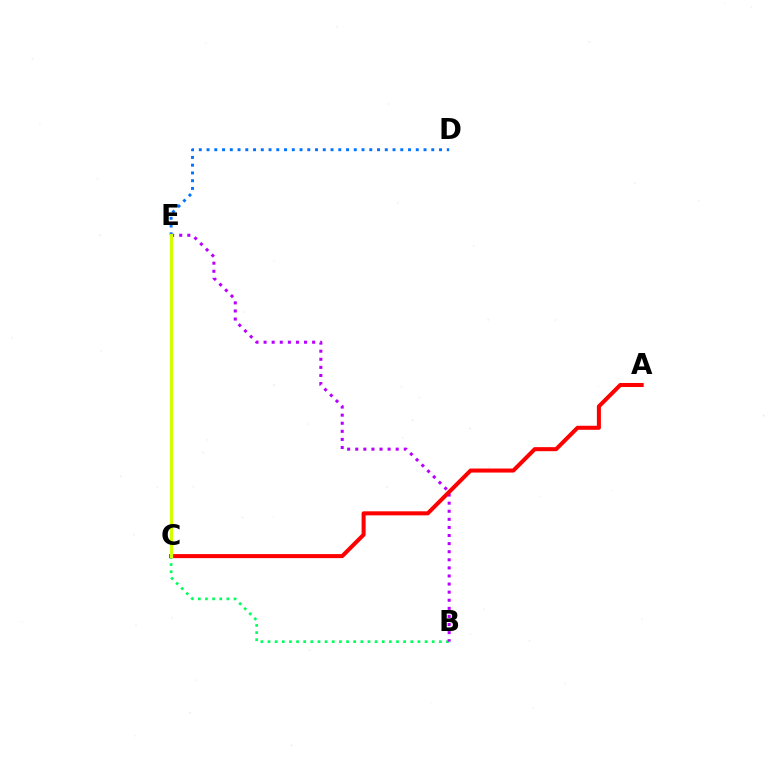{('B', 'C'): [{'color': '#00ff5c', 'line_style': 'dotted', 'thickness': 1.94}], ('B', 'E'): [{'color': '#b900ff', 'line_style': 'dotted', 'thickness': 2.2}], ('A', 'C'): [{'color': '#ff0000', 'line_style': 'solid', 'thickness': 2.9}], ('D', 'E'): [{'color': '#0074ff', 'line_style': 'dotted', 'thickness': 2.11}], ('C', 'E'): [{'color': '#d1ff00', 'line_style': 'solid', 'thickness': 2.3}]}